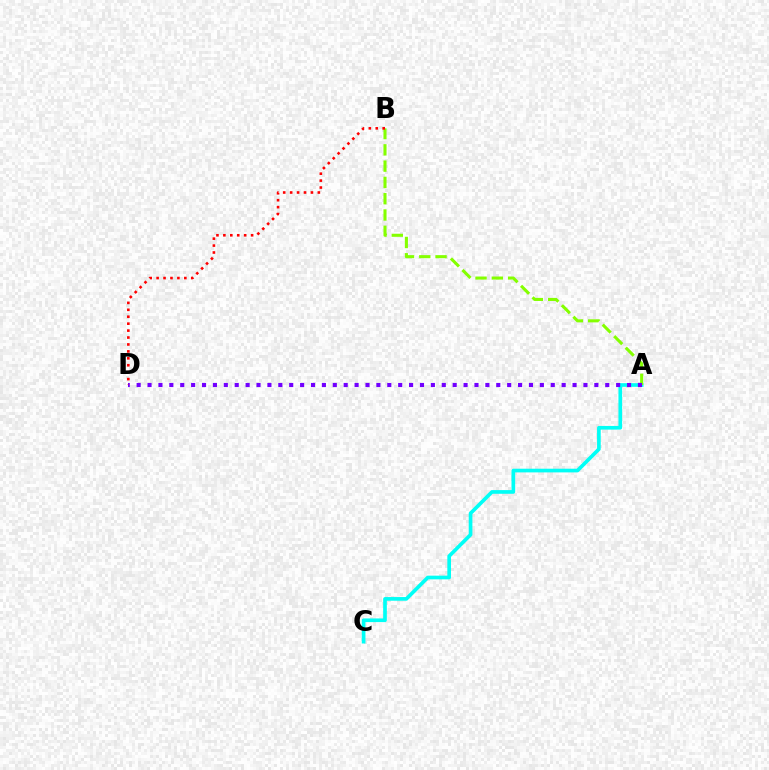{('A', 'C'): [{'color': '#00fff6', 'line_style': 'solid', 'thickness': 2.64}], ('A', 'B'): [{'color': '#84ff00', 'line_style': 'dashed', 'thickness': 2.21}], ('A', 'D'): [{'color': '#7200ff', 'line_style': 'dotted', 'thickness': 2.96}], ('B', 'D'): [{'color': '#ff0000', 'line_style': 'dotted', 'thickness': 1.88}]}